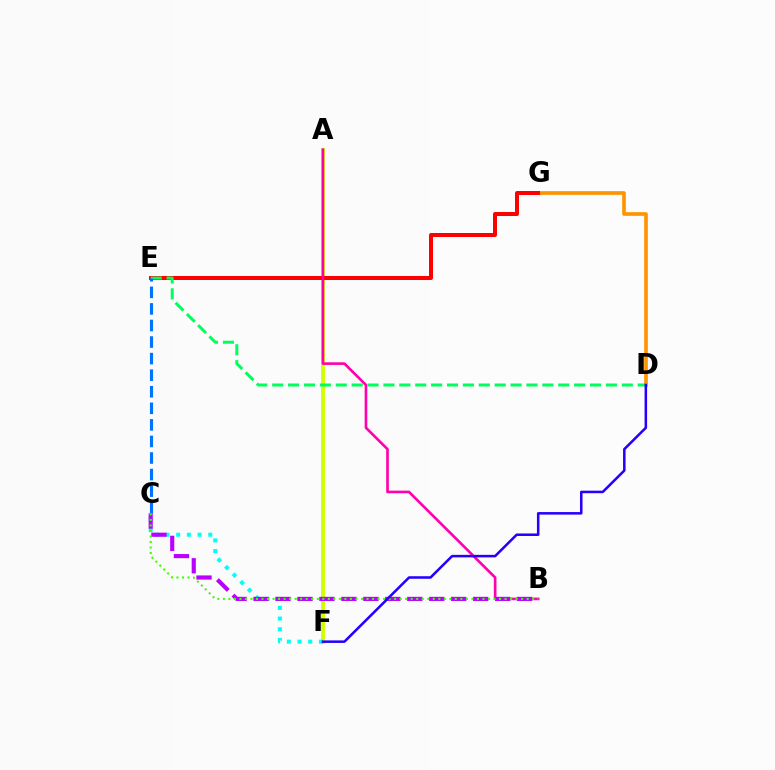{('A', 'F'): [{'color': '#d1ff00', 'line_style': 'solid', 'thickness': 2.8}], ('C', 'F'): [{'color': '#00fff6', 'line_style': 'dotted', 'thickness': 2.9}], ('D', 'G'): [{'color': '#ff9400', 'line_style': 'solid', 'thickness': 2.63}], ('E', 'G'): [{'color': '#ff0000', 'line_style': 'solid', 'thickness': 2.88}], ('D', 'E'): [{'color': '#00ff5c', 'line_style': 'dashed', 'thickness': 2.16}], ('A', 'B'): [{'color': '#ff00ac', 'line_style': 'solid', 'thickness': 1.9}], ('B', 'C'): [{'color': '#b900ff', 'line_style': 'dashed', 'thickness': 2.98}, {'color': '#3dff00', 'line_style': 'dotted', 'thickness': 1.5}], ('C', 'E'): [{'color': '#0074ff', 'line_style': 'dashed', 'thickness': 2.25}], ('D', 'F'): [{'color': '#2500ff', 'line_style': 'solid', 'thickness': 1.83}]}